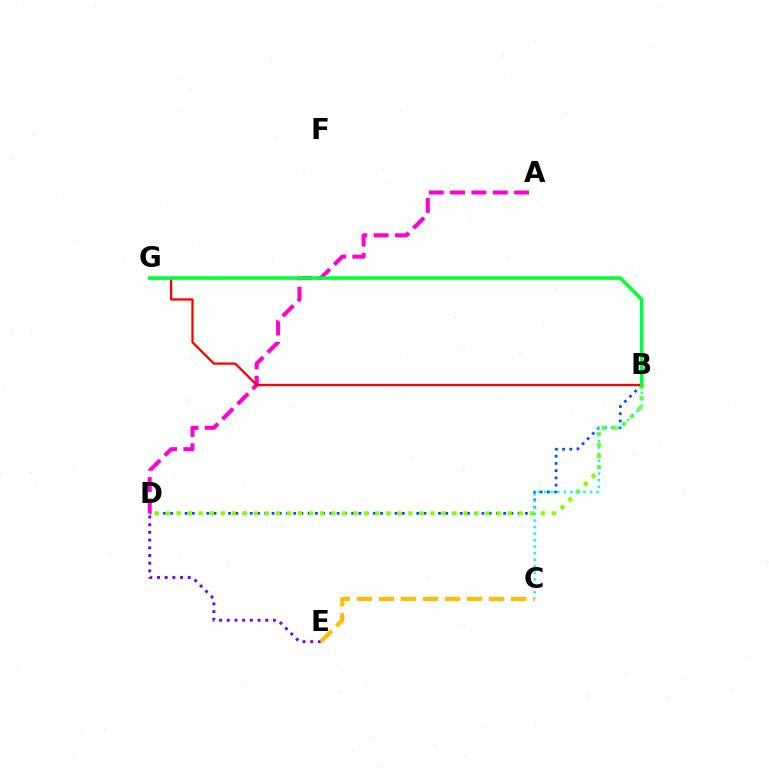{('B', 'D'): [{'color': '#004bff', 'line_style': 'dotted', 'thickness': 1.97}, {'color': '#84ff00', 'line_style': 'dotted', 'thickness': 3.0}], ('A', 'D'): [{'color': '#ff00cf', 'line_style': 'dashed', 'thickness': 2.9}], ('B', 'C'): [{'color': '#00fff6', 'line_style': 'dotted', 'thickness': 1.78}], ('D', 'E'): [{'color': '#7200ff', 'line_style': 'dotted', 'thickness': 2.09}], ('B', 'G'): [{'color': '#ff0000', 'line_style': 'solid', 'thickness': 1.65}, {'color': '#00ff39', 'line_style': 'solid', 'thickness': 2.59}], ('C', 'E'): [{'color': '#ffbd00', 'line_style': 'dashed', 'thickness': 2.99}]}